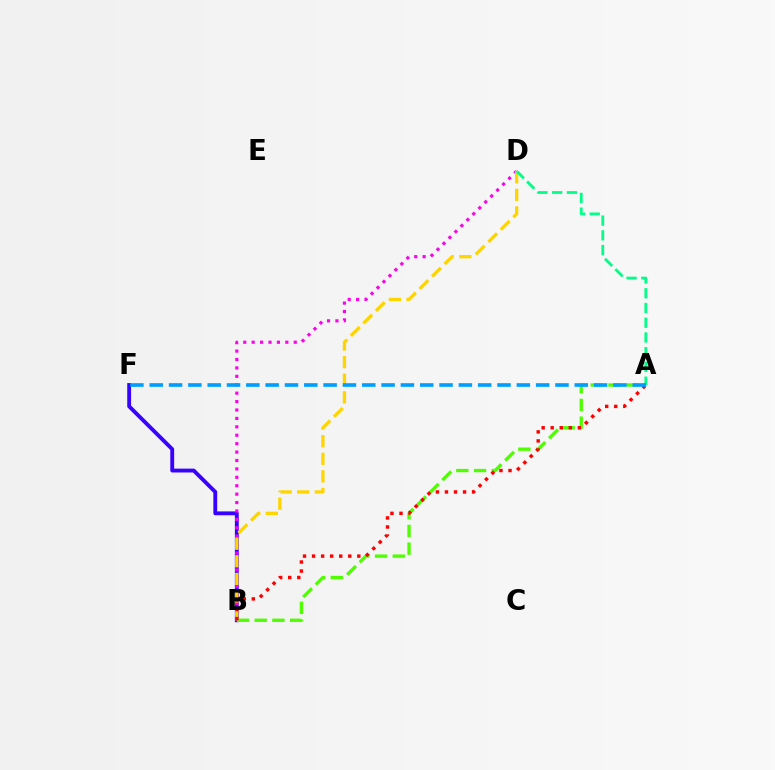{('B', 'F'): [{'color': '#3700ff', 'line_style': 'solid', 'thickness': 2.77}], ('A', 'B'): [{'color': '#4fff00', 'line_style': 'dashed', 'thickness': 2.41}, {'color': '#ff0000', 'line_style': 'dotted', 'thickness': 2.46}], ('B', 'D'): [{'color': '#ff00ed', 'line_style': 'dotted', 'thickness': 2.29}, {'color': '#ffd500', 'line_style': 'dashed', 'thickness': 2.39}], ('A', 'D'): [{'color': '#00ff86', 'line_style': 'dashed', 'thickness': 2.0}], ('A', 'F'): [{'color': '#009eff', 'line_style': 'dashed', 'thickness': 2.62}]}